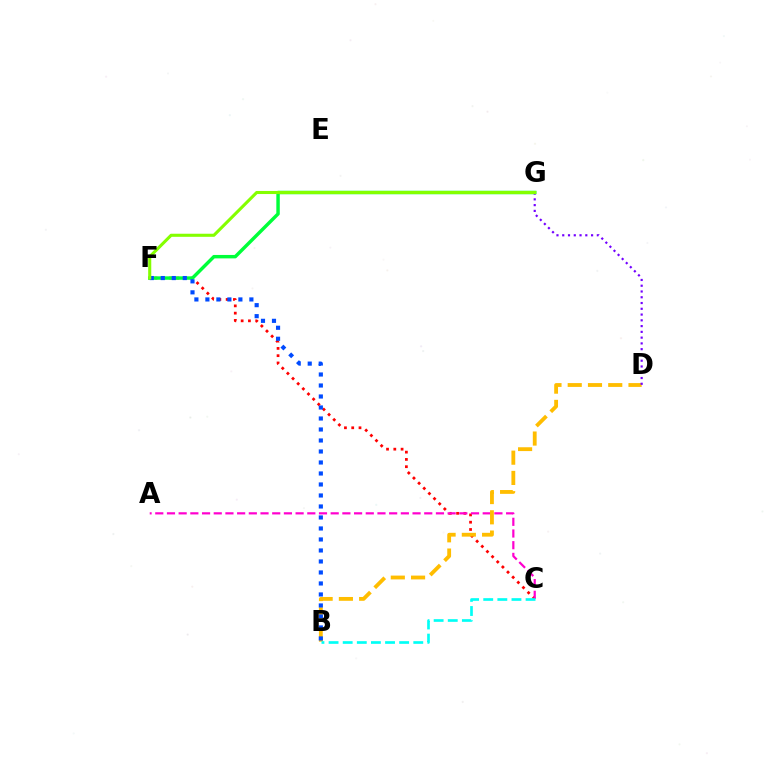{('C', 'F'): [{'color': '#ff0000', 'line_style': 'dotted', 'thickness': 1.98}], ('F', 'G'): [{'color': '#00ff39', 'line_style': 'solid', 'thickness': 2.47}, {'color': '#84ff00', 'line_style': 'solid', 'thickness': 2.22}], ('A', 'C'): [{'color': '#ff00cf', 'line_style': 'dashed', 'thickness': 1.59}], ('B', 'D'): [{'color': '#ffbd00', 'line_style': 'dashed', 'thickness': 2.75}], ('D', 'G'): [{'color': '#7200ff', 'line_style': 'dotted', 'thickness': 1.57}], ('B', 'C'): [{'color': '#00fff6', 'line_style': 'dashed', 'thickness': 1.92}], ('B', 'F'): [{'color': '#004bff', 'line_style': 'dotted', 'thickness': 2.99}]}